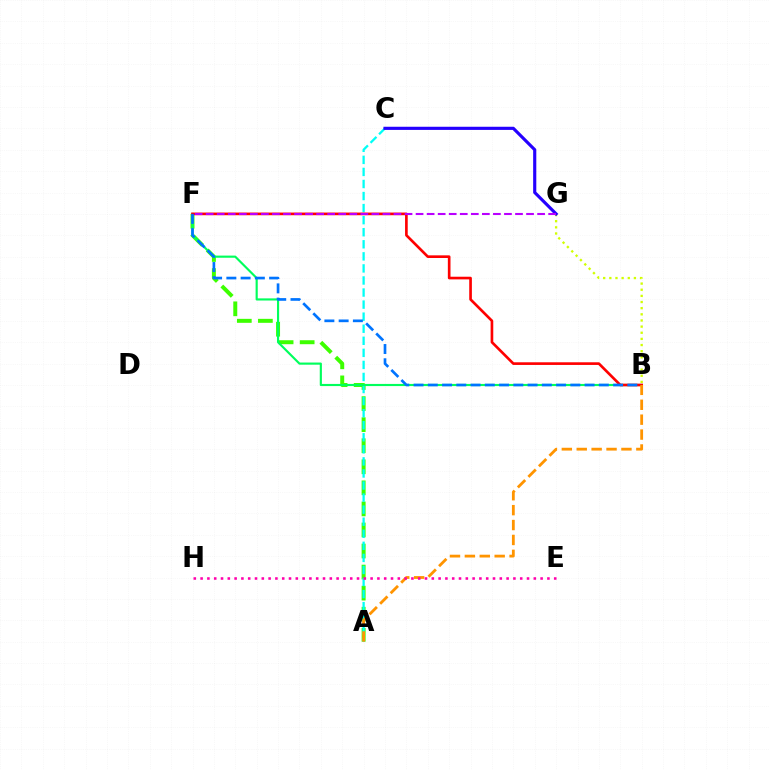{('A', 'F'): [{'color': '#3dff00', 'line_style': 'dashed', 'thickness': 2.86}], ('B', 'G'): [{'color': '#d1ff00', 'line_style': 'dotted', 'thickness': 1.67}], ('A', 'C'): [{'color': '#00fff6', 'line_style': 'dashed', 'thickness': 1.64}], ('B', 'F'): [{'color': '#00ff5c', 'line_style': 'solid', 'thickness': 1.55}, {'color': '#ff0000', 'line_style': 'solid', 'thickness': 1.91}, {'color': '#0074ff', 'line_style': 'dashed', 'thickness': 1.94}], ('A', 'B'): [{'color': '#ff9400', 'line_style': 'dashed', 'thickness': 2.02}], ('C', 'G'): [{'color': '#2500ff', 'line_style': 'solid', 'thickness': 2.27}], ('F', 'G'): [{'color': '#b900ff', 'line_style': 'dashed', 'thickness': 1.5}], ('E', 'H'): [{'color': '#ff00ac', 'line_style': 'dotted', 'thickness': 1.85}]}